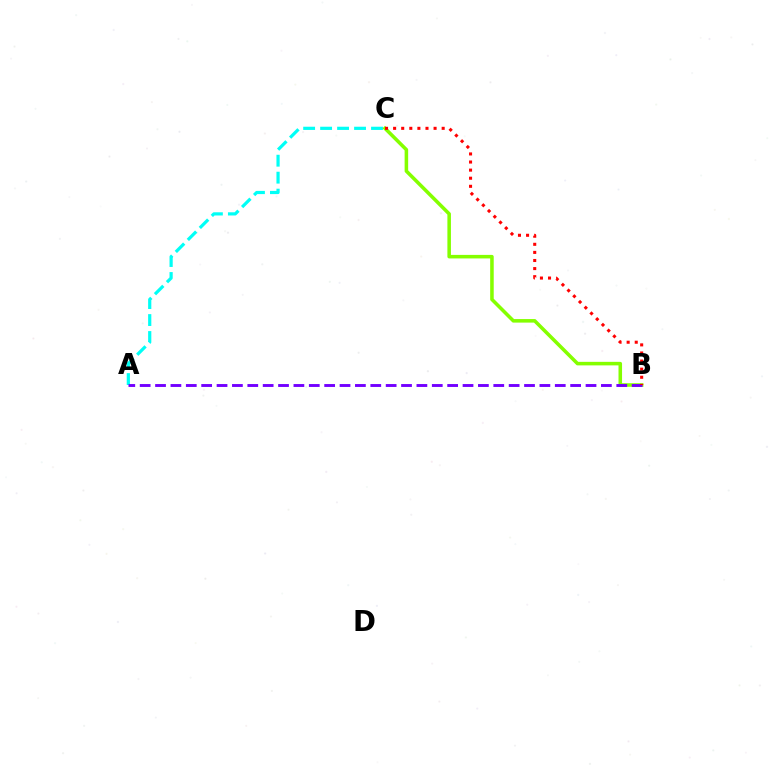{('A', 'C'): [{'color': '#00fff6', 'line_style': 'dashed', 'thickness': 2.31}], ('B', 'C'): [{'color': '#84ff00', 'line_style': 'solid', 'thickness': 2.55}, {'color': '#ff0000', 'line_style': 'dotted', 'thickness': 2.2}], ('A', 'B'): [{'color': '#7200ff', 'line_style': 'dashed', 'thickness': 2.09}]}